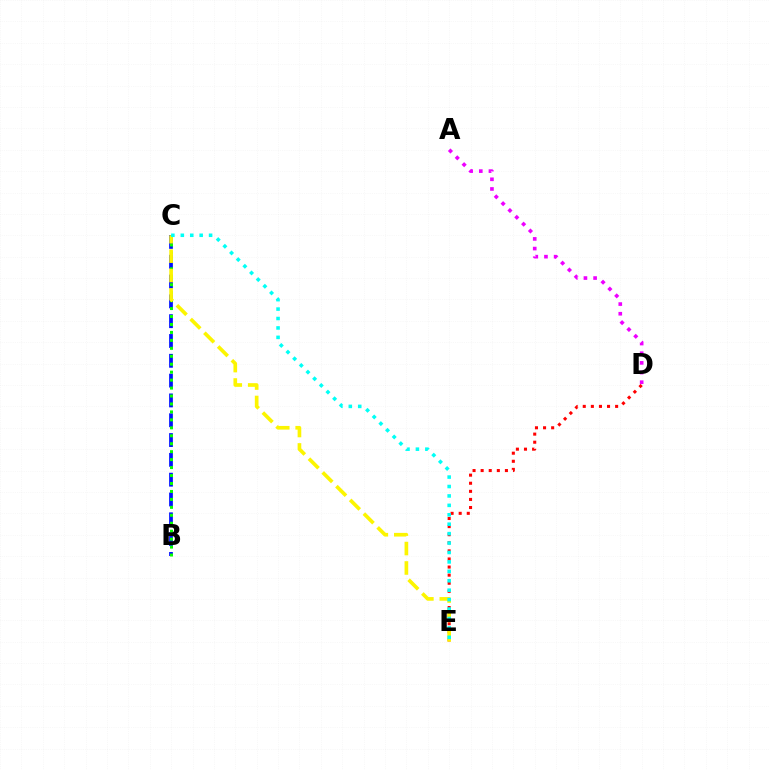{('B', 'C'): [{'color': '#0010ff', 'line_style': 'dashed', 'thickness': 2.69}, {'color': '#08ff00', 'line_style': 'dotted', 'thickness': 2.16}], ('A', 'D'): [{'color': '#ee00ff', 'line_style': 'dotted', 'thickness': 2.63}], ('D', 'E'): [{'color': '#ff0000', 'line_style': 'dotted', 'thickness': 2.2}], ('C', 'E'): [{'color': '#fcf500', 'line_style': 'dashed', 'thickness': 2.64}, {'color': '#00fff6', 'line_style': 'dotted', 'thickness': 2.56}]}